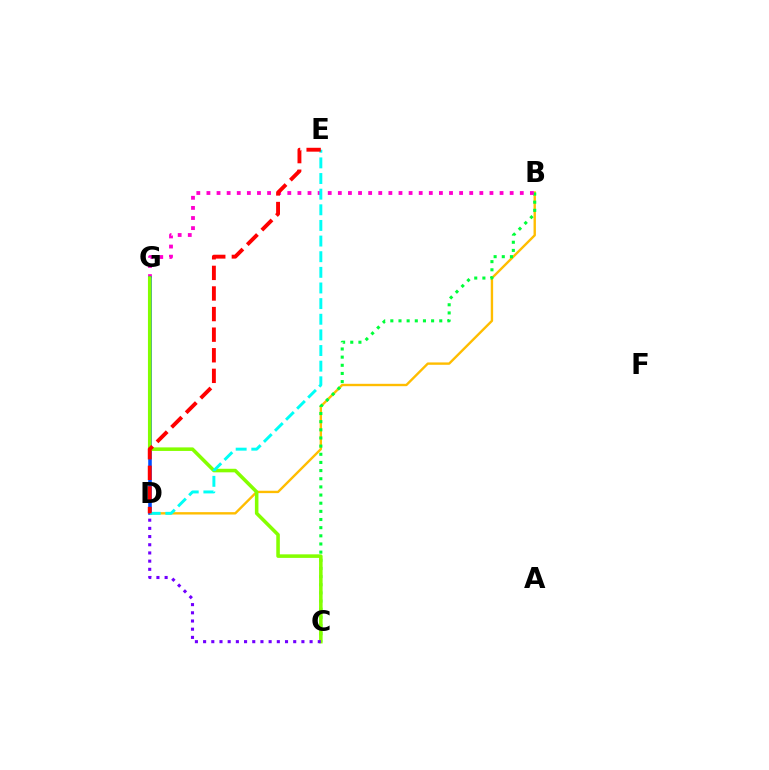{('B', 'D'): [{'color': '#ffbd00', 'line_style': 'solid', 'thickness': 1.71}], ('B', 'C'): [{'color': '#00ff39', 'line_style': 'dotted', 'thickness': 2.22}], ('B', 'G'): [{'color': '#ff00cf', 'line_style': 'dotted', 'thickness': 2.75}], ('D', 'G'): [{'color': '#004bff', 'line_style': 'solid', 'thickness': 2.57}], ('C', 'G'): [{'color': '#84ff00', 'line_style': 'solid', 'thickness': 2.56}], ('D', 'E'): [{'color': '#00fff6', 'line_style': 'dashed', 'thickness': 2.12}, {'color': '#ff0000', 'line_style': 'dashed', 'thickness': 2.8}], ('C', 'D'): [{'color': '#7200ff', 'line_style': 'dotted', 'thickness': 2.23}]}